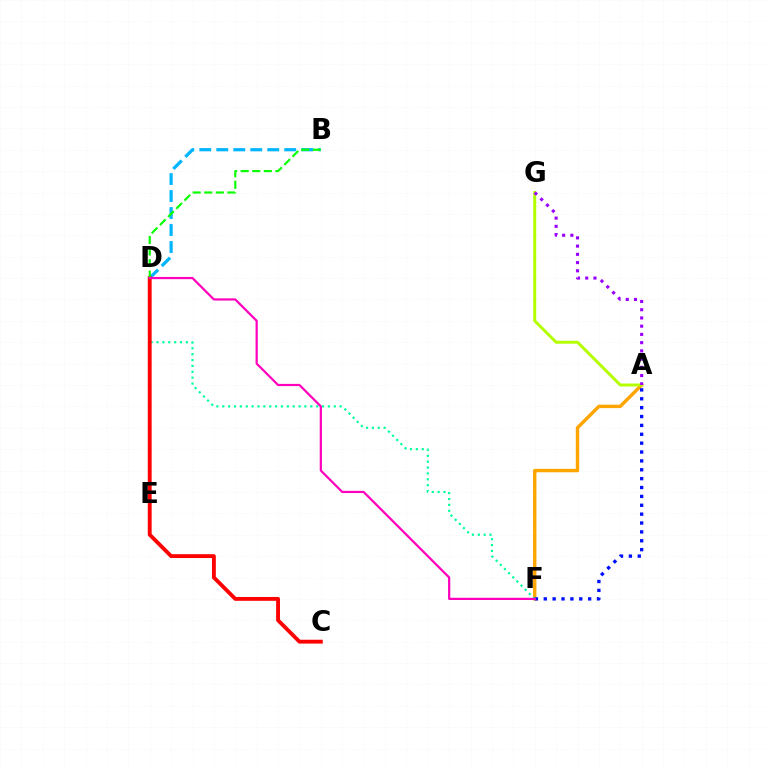{('B', 'D'): [{'color': '#00b5ff', 'line_style': 'dashed', 'thickness': 2.31}, {'color': '#08ff00', 'line_style': 'dashed', 'thickness': 1.57}], ('A', 'F'): [{'color': '#ffa500', 'line_style': 'solid', 'thickness': 2.46}, {'color': '#0010ff', 'line_style': 'dotted', 'thickness': 2.41}], ('D', 'F'): [{'color': '#00ff9d', 'line_style': 'dotted', 'thickness': 1.59}, {'color': '#ff00bd', 'line_style': 'solid', 'thickness': 1.59}], ('A', 'G'): [{'color': '#b3ff00', 'line_style': 'solid', 'thickness': 2.13}, {'color': '#9b00ff', 'line_style': 'dotted', 'thickness': 2.24}], ('C', 'D'): [{'color': '#ff0000', 'line_style': 'solid', 'thickness': 2.77}]}